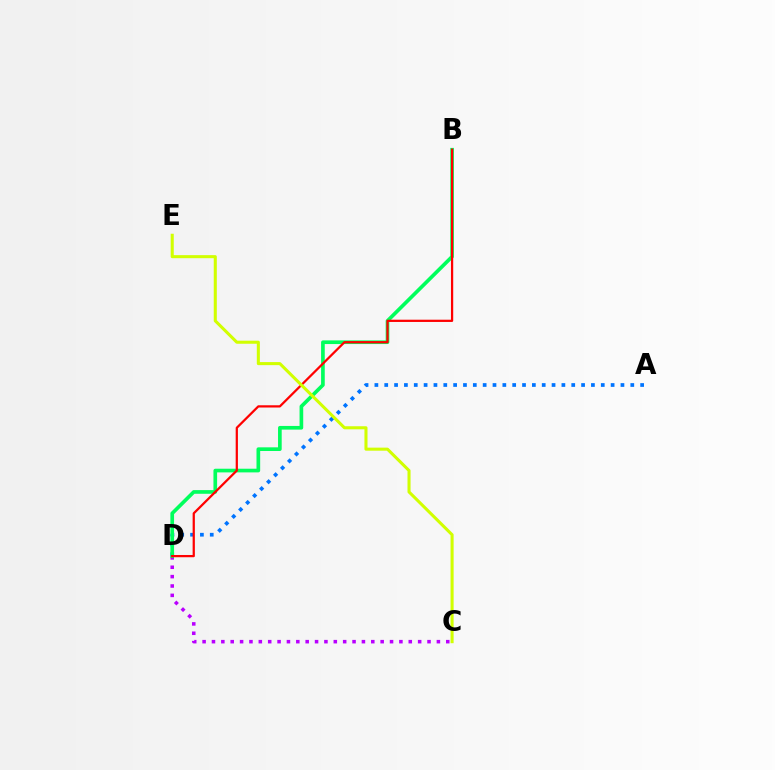{('A', 'D'): [{'color': '#0074ff', 'line_style': 'dotted', 'thickness': 2.67}], ('C', 'D'): [{'color': '#b900ff', 'line_style': 'dotted', 'thickness': 2.55}], ('B', 'D'): [{'color': '#00ff5c', 'line_style': 'solid', 'thickness': 2.64}, {'color': '#ff0000', 'line_style': 'solid', 'thickness': 1.61}], ('C', 'E'): [{'color': '#d1ff00', 'line_style': 'solid', 'thickness': 2.2}]}